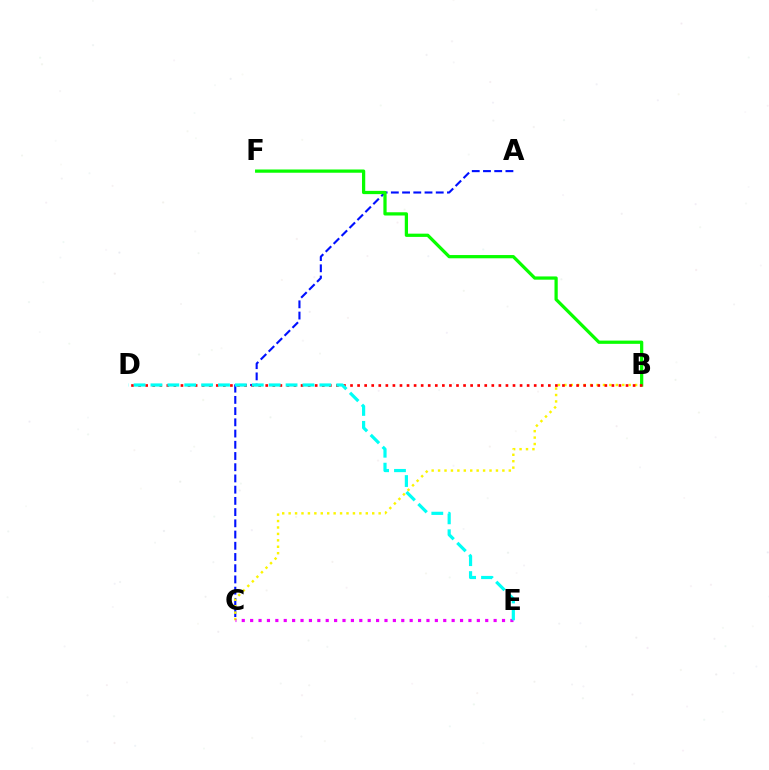{('A', 'C'): [{'color': '#0010ff', 'line_style': 'dashed', 'thickness': 1.52}], ('B', 'C'): [{'color': '#fcf500', 'line_style': 'dotted', 'thickness': 1.75}], ('B', 'F'): [{'color': '#08ff00', 'line_style': 'solid', 'thickness': 2.34}], ('B', 'D'): [{'color': '#ff0000', 'line_style': 'dotted', 'thickness': 1.92}], ('C', 'E'): [{'color': '#ee00ff', 'line_style': 'dotted', 'thickness': 2.28}], ('D', 'E'): [{'color': '#00fff6', 'line_style': 'dashed', 'thickness': 2.29}]}